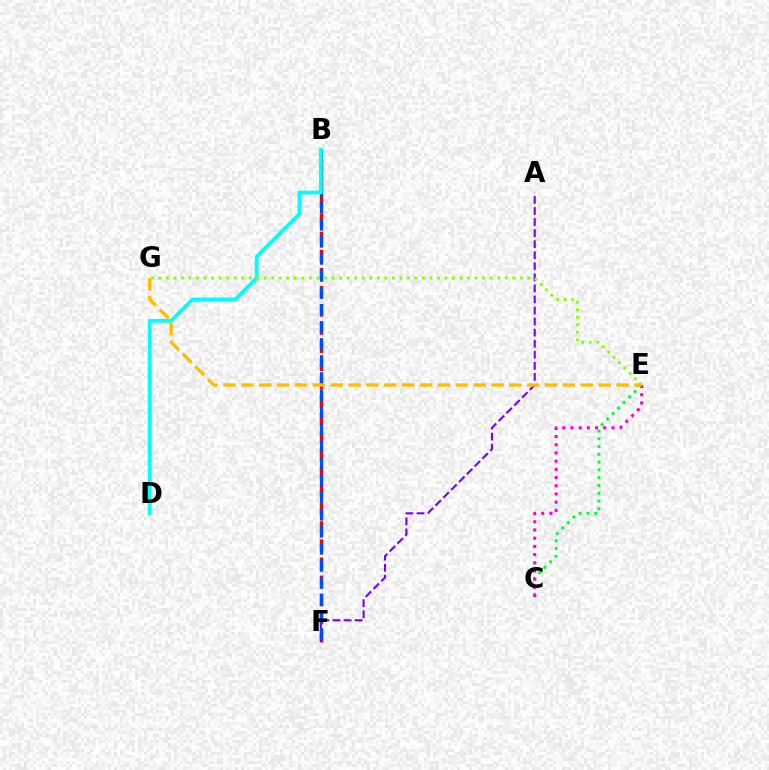{('B', 'F'): [{'color': '#ff0000', 'line_style': 'dashed', 'thickness': 2.46}, {'color': '#004bff', 'line_style': 'dashed', 'thickness': 2.32}], ('A', 'F'): [{'color': '#7200ff', 'line_style': 'dashed', 'thickness': 1.5}], ('C', 'E'): [{'color': '#00ff39', 'line_style': 'dotted', 'thickness': 2.11}, {'color': '#ff00cf', 'line_style': 'dotted', 'thickness': 2.23}], ('B', 'D'): [{'color': '#00fff6', 'line_style': 'solid', 'thickness': 2.71}], ('E', 'G'): [{'color': '#84ff00', 'line_style': 'dotted', 'thickness': 2.05}, {'color': '#ffbd00', 'line_style': 'dashed', 'thickness': 2.43}]}